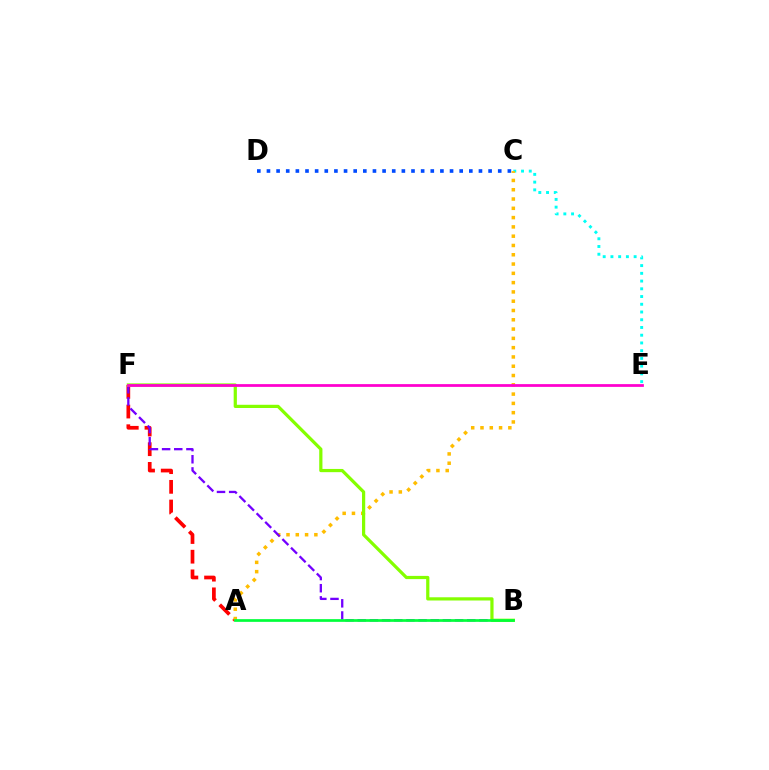{('C', 'E'): [{'color': '#00fff6', 'line_style': 'dotted', 'thickness': 2.1}], ('C', 'D'): [{'color': '#004bff', 'line_style': 'dotted', 'thickness': 2.62}], ('A', 'F'): [{'color': '#ff0000', 'line_style': 'dashed', 'thickness': 2.67}], ('A', 'C'): [{'color': '#ffbd00', 'line_style': 'dotted', 'thickness': 2.52}], ('B', 'F'): [{'color': '#7200ff', 'line_style': 'dashed', 'thickness': 1.65}, {'color': '#84ff00', 'line_style': 'solid', 'thickness': 2.32}], ('A', 'B'): [{'color': '#00ff39', 'line_style': 'solid', 'thickness': 1.95}], ('E', 'F'): [{'color': '#ff00cf', 'line_style': 'solid', 'thickness': 1.99}]}